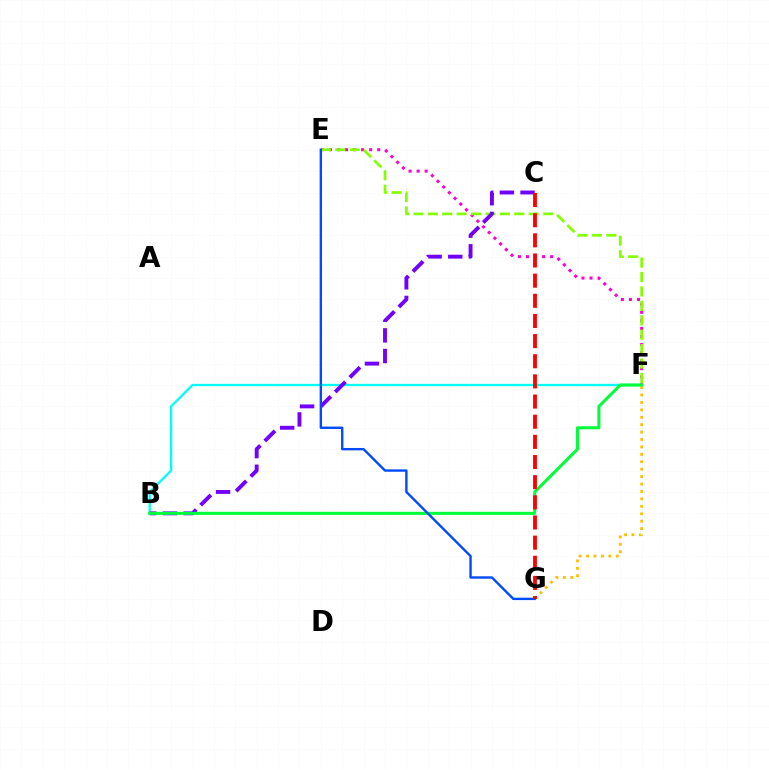{('B', 'F'): [{'color': '#00fff6', 'line_style': 'solid', 'thickness': 1.66}, {'color': '#00ff39', 'line_style': 'solid', 'thickness': 2.18}], ('E', 'F'): [{'color': '#ff00cf', 'line_style': 'dotted', 'thickness': 2.19}, {'color': '#84ff00', 'line_style': 'dashed', 'thickness': 1.96}], ('F', 'G'): [{'color': '#ffbd00', 'line_style': 'dotted', 'thickness': 2.02}], ('B', 'C'): [{'color': '#7200ff', 'line_style': 'dashed', 'thickness': 2.81}], ('E', 'G'): [{'color': '#004bff', 'line_style': 'solid', 'thickness': 1.72}], ('C', 'G'): [{'color': '#ff0000', 'line_style': 'dashed', 'thickness': 2.74}]}